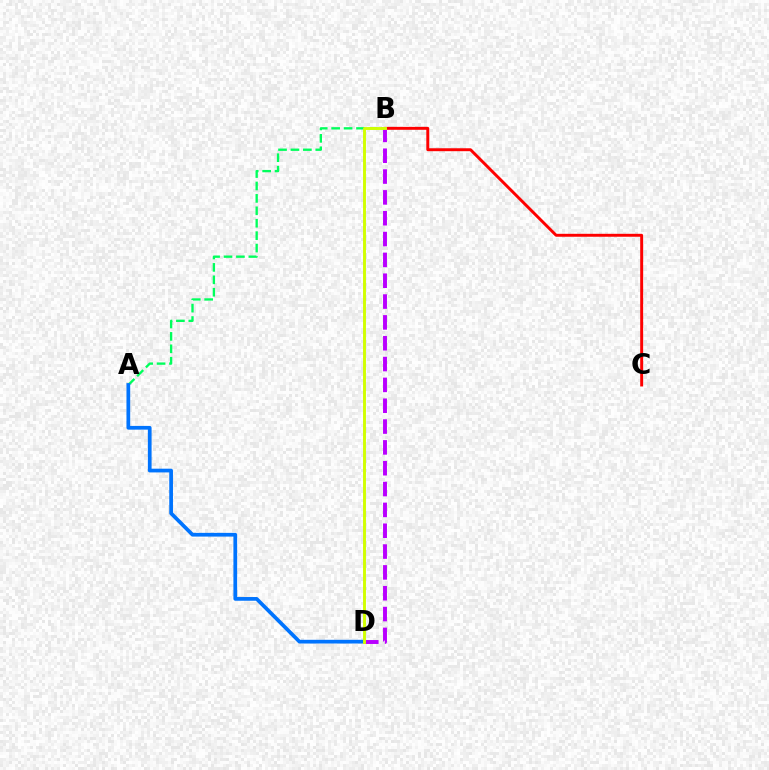{('B', 'C'): [{'color': '#ff0000', 'line_style': 'solid', 'thickness': 2.11}], ('A', 'B'): [{'color': '#00ff5c', 'line_style': 'dashed', 'thickness': 1.69}], ('A', 'D'): [{'color': '#0074ff', 'line_style': 'solid', 'thickness': 2.68}], ('B', 'D'): [{'color': '#b900ff', 'line_style': 'dashed', 'thickness': 2.83}, {'color': '#d1ff00', 'line_style': 'solid', 'thickness': 2.09}]}